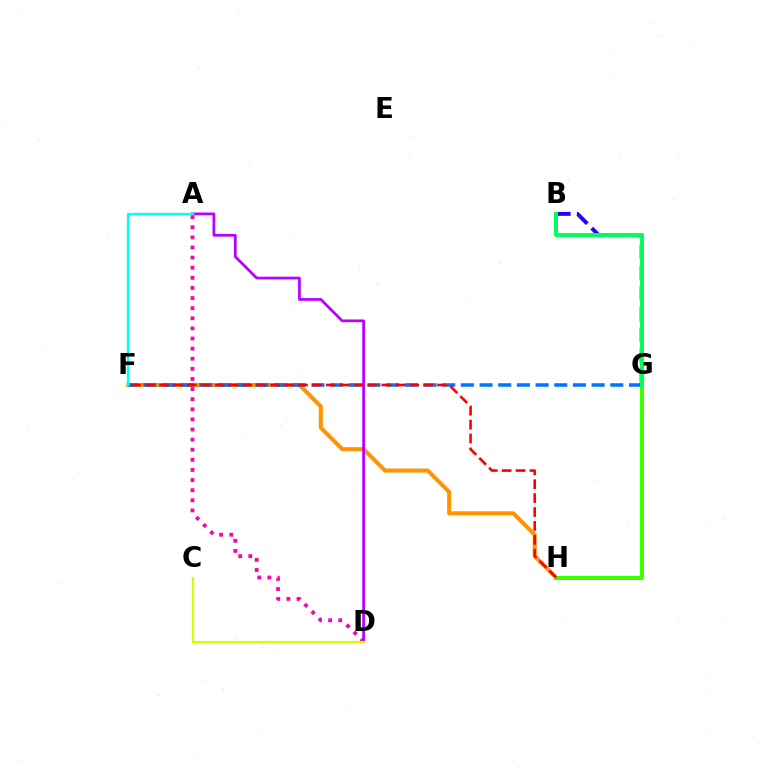{('A', 'D'): [{'color': '#ff00ac', 'line_style': 'dotted', 'thickness': 2.75}, {'color': '#b900ff', 'line_style': 'solid', 'thickness': 1.97}], ('F', 'H'): [{'color': '#ff9400', 'line_style': 'solid', 'thickness': 2.91}, {'color': '#ff0000', 'line_style': 'dashed', 'thickness': 1.89}], ('F', 'G'): [{'color': '#0074ff', 'line_style': 'dashed', 'thickness': 2.54}], ('B', 'G'): [{'color': '#2500ff', 'line_style': 'dashed', 'thickness': 2.82}, {'color': '#00ff5c', 'line_style': 'solid', 'thickness': 2.87}], ('G', 'H'): [{'color': '#3dff00', 'line_style': 'solid', 'thickness': 2.88}], ('A', 'F'): [{'color': '#00fff6', 'line_style': 'solid', 'thickness': 1.64}], ('C', 'D'): [{'color': '#d1ff00', 'line_style': 'solid', 'thickness': 1.61}]}